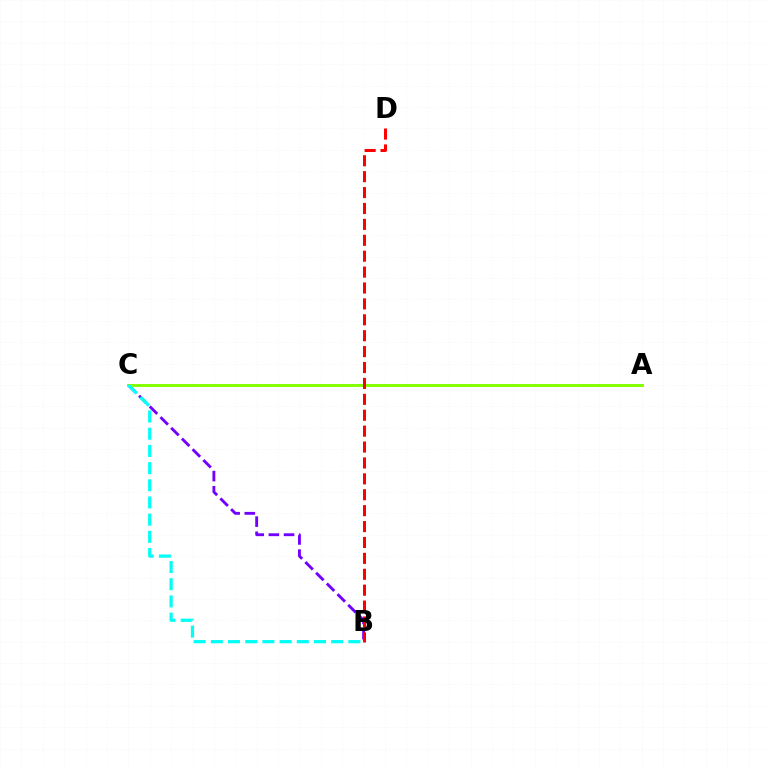{('B', 'C'): [{'color': '#7200ff', 'line_style': 'dashed', 'thickness': 2.06}, {'color': '#00fff6', 'line_style': 'dashed', 'thickness': 2.34}], ('A', 'C'): [{'color': '#84ff00', 'line_style': 'solid', 'thickness': 2.1}], ('B', 'D'): [{'color': '#ff0000', 'line_style': 'dashed', 'thickness': 2.16}]}